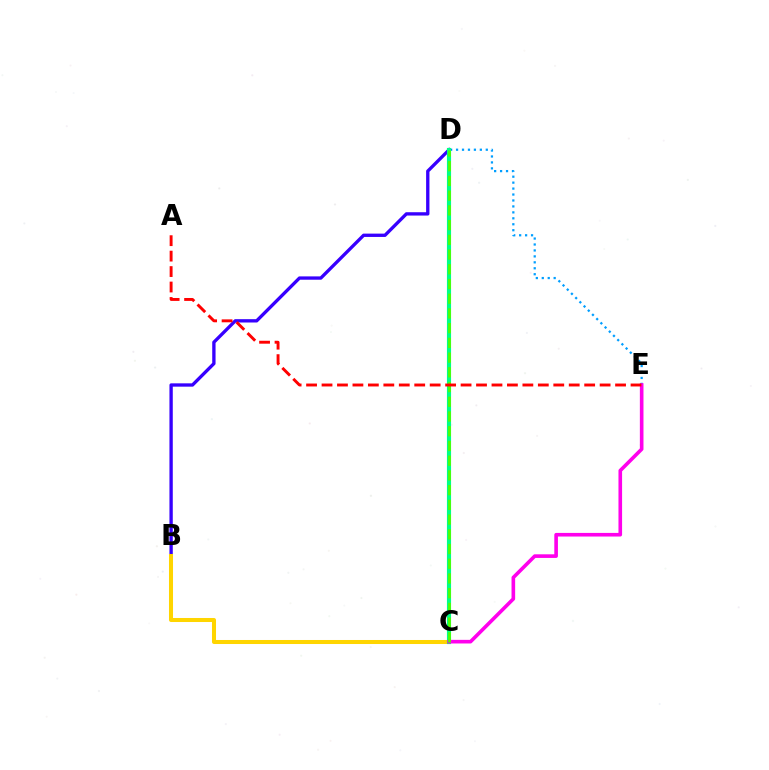{('D', 'E'): [{'color': '#009eff', 'line_style': 'dotted', 'thickness': 1.62}], ('B', 'D'): [{'color': '#3700ff', 'line_style': 'solid', 'thickness': 2.4}], ('B', 'C'): [{'color': '#ffd500', 'line_style': 'solid', 'thickness': 2.9}], ('C', 'D'): [{'color': '#00ff86', 'line_style': 'solid', 'thickness': 2.97}, {'color': '#4fff00', 'line_style': 'dashed', 'thickness': 2.0}], ('C', 'E'): [{'color': '#ff00ed', 'line_style': 'solid', 'thickness': 2.61}], ('A', 'E'): [{'color': '#ff0000', 'line_style': 'dashed', 'thickness': 2.1}]}